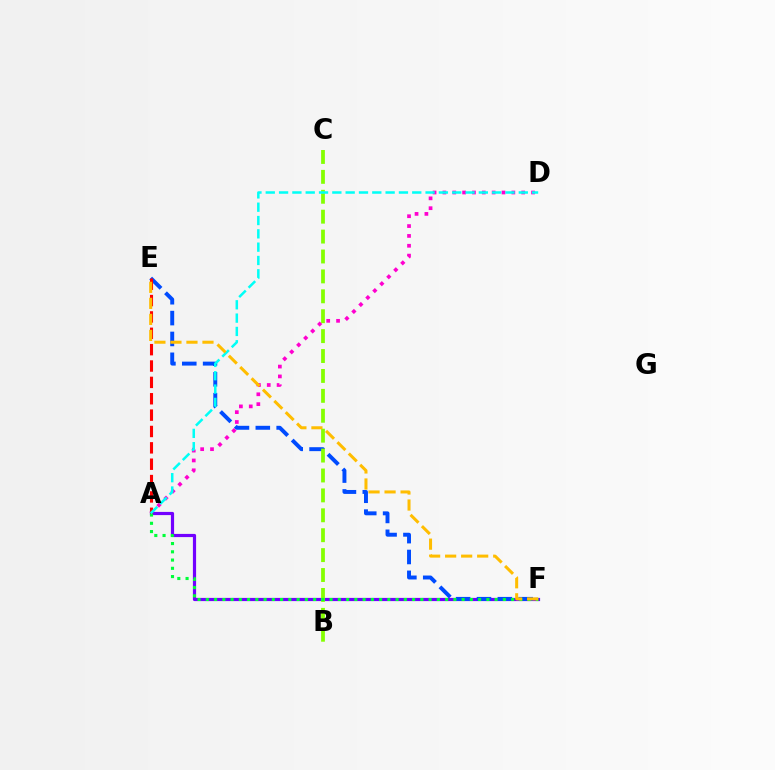{('A', 'D'): [{'color': '#ff00cf', 'line_style': 'dotted', 'thickness': 2.68}, {'color': '#00fff6', 'line_style': 'dashed', 'thickness': 1.81}], ('A', 'F'): [{'color': '#7200ff', 'line_style': 'solid', 'thickness': 2.3}, {'color': '#00ff39', 'line_style': 'dotted', 'thickness': 2.24}], ('E', 'F'): [{'color': '#004bff', 'line_style': 'dashed', 'thickness': 2.83}, {'color': '#ffbd00', 'line_style': 'dashed', 'thickness': 2.18}], ('B', 'C'): [{'color': '#84ff00', 'line_style': 'dashed', 'thickness': 2.7}], ('A', 'E'): [{'color': '#ff0000', 'line_style': 'dashed', 'thickness': 2.22}]}